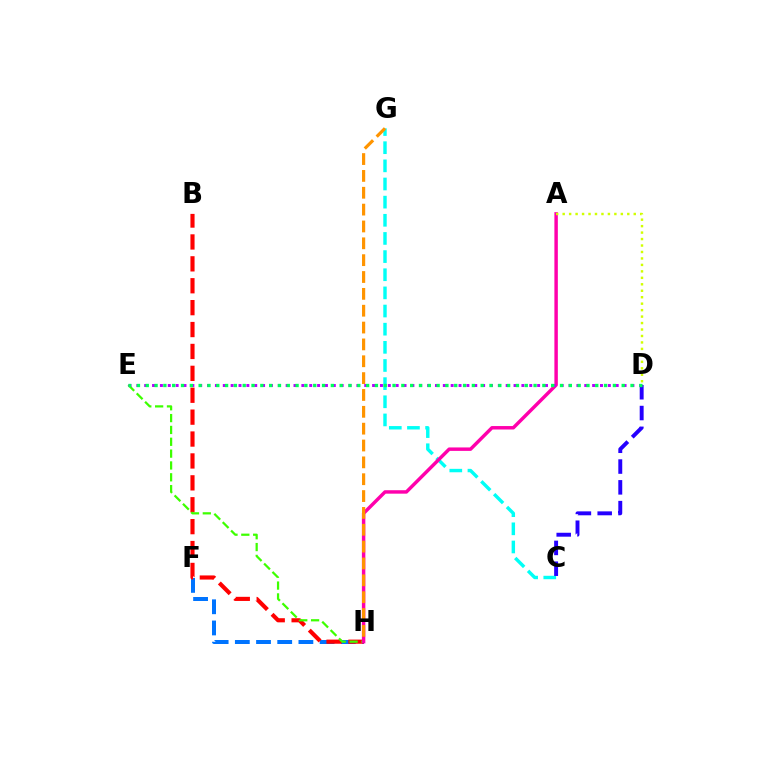{('C', 'G'): [{'color': '#00fff6', 'line_style': 'dashed', 'thickness': 2.47}], ('C', 'D'): [{'color': '#2500ff', 'line_style': 'dashed', 'thickness': 2.82}], ('F', 'H'): [{'color': '#0074ff', 'line_style': 'dashed', 'thickness': 2.88}], ('B', 'H'): [{'color': '#ff0000', 'line_style': 'dashed', 'thickness': 2.98}], ('E', 'H'): [{'color': '#3dff00', 'line_style': 'dashed', 'thickness': 1.61}], ('A', 'H'): [{'color': '#ff00ac', 'line_style': 'solid', 'thickness': 2.48}], ('D', 'E'): [{'color': '#b900ff', 'line_style': 'dotted', 'thickness': 2.14}, {'color': '#00ff5c', 'line_style': 'dotted', 'thickness': 2.39}], ('A', 'D'): [{'color': '#d1ff00', 'line_style': 'dotted', 'thickness': 1.76}], ('G', 'H'): [{'color': '#ff9400', 'line_style': 'dashed', 'thickness': 2.29}]}